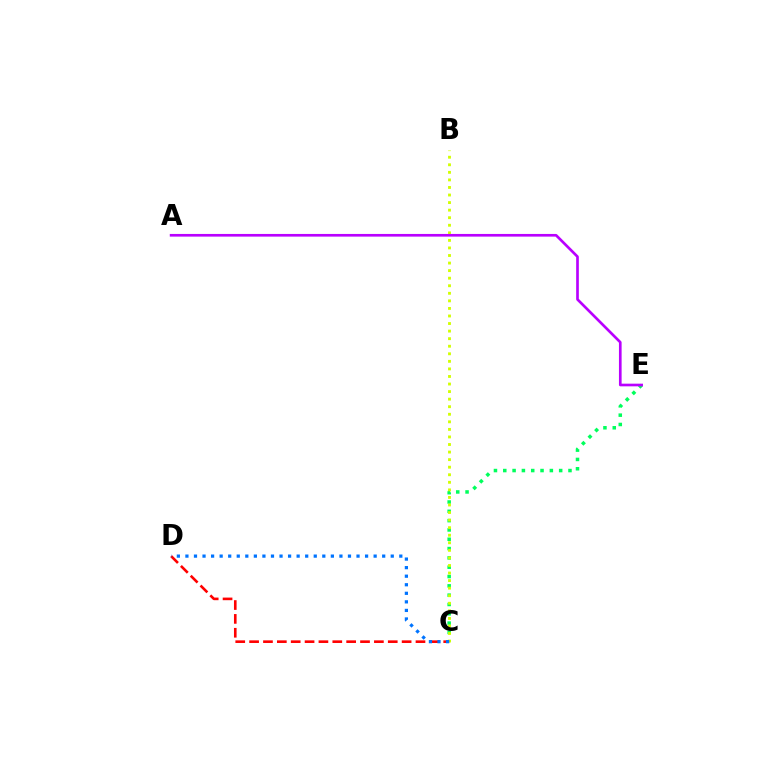{('C', 'E'): [{'color': '#00ff5c', 'line_style': 'dotted', 'thickness': 2.53}], ('B', 'C'): [{'color': '#d1ff00', 'line_style': 'dotted', 'thickness': 2.05}], ('A', 'E'): [{'color': '#b900ff', 'line_style': 'solid', 'thickness': 1.92}], ('C', 'D'): [{'color': '#ff0000', 'line_style': 'dashed', 'thickness': 1.88}, {'color': '#0074ff', 'line_style': 'dotted', 'thickness': 2.32}]}